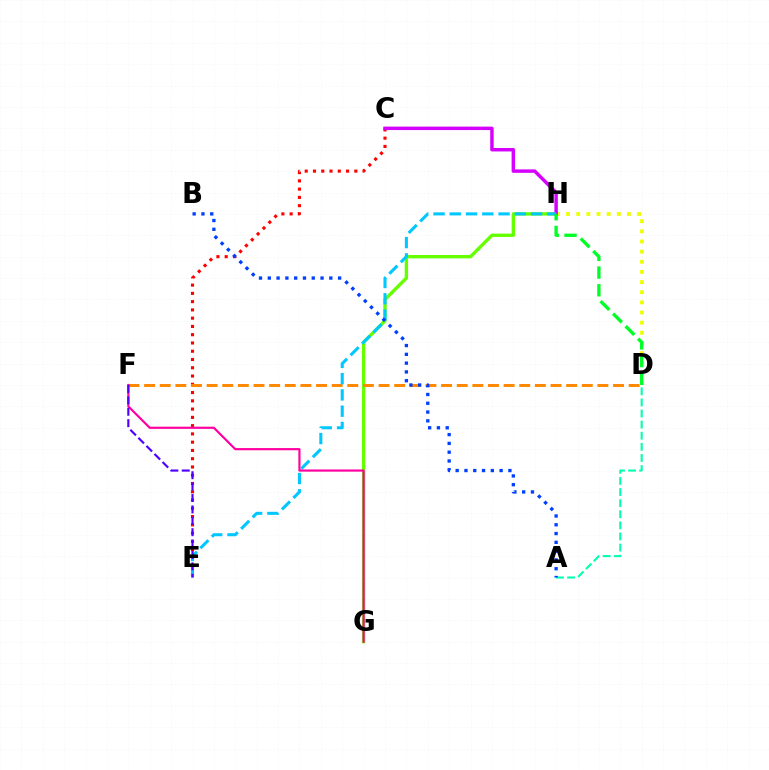{('C', 'E'): [{'color': '#ff0000', 'line_style': 'dotted', 'thickness': 2.25}], ('A', 'D'): [{'color': '#00ffaf', 'line_style': 'dashed', 'thickness': 1.51}], ('G', 'H'): [{'color': '#66ff00', 'line_style': 'solid', 'thickness': 2.42}], ('D', 'H'): [{'color': '#eeff00', 'line_style': 'dotted', 'thickness': 2.76}, {'color': '#00ff27', 'line_style': 'dashed', 'thickness': 2.41}], ('D', 'F'): [{'color': '#ff8800', 'line_style': 'dashed', 'thickness': 2.12}], ('C', 'H'): [{'color': '#d600ff', 'line_style': 'solid', 'thickness': 2.48}], ('E', 'H'): [{'color': '#00c7ff', 'line_style': 'dashed', 'thickness': 2.21}], ('F', 'G'): [{'color': '#ff00a0', 'line_style': 'solid', 'thickness': 1.57}], ('E', 'F'): [{'color': '#4f00ff', 'line_style': 'dashed', 'thickness': 1.55}], ('A', 'B'): [{'color': '#003fff', 'line_style': 'dotted', 'thickness': 2.39}]}